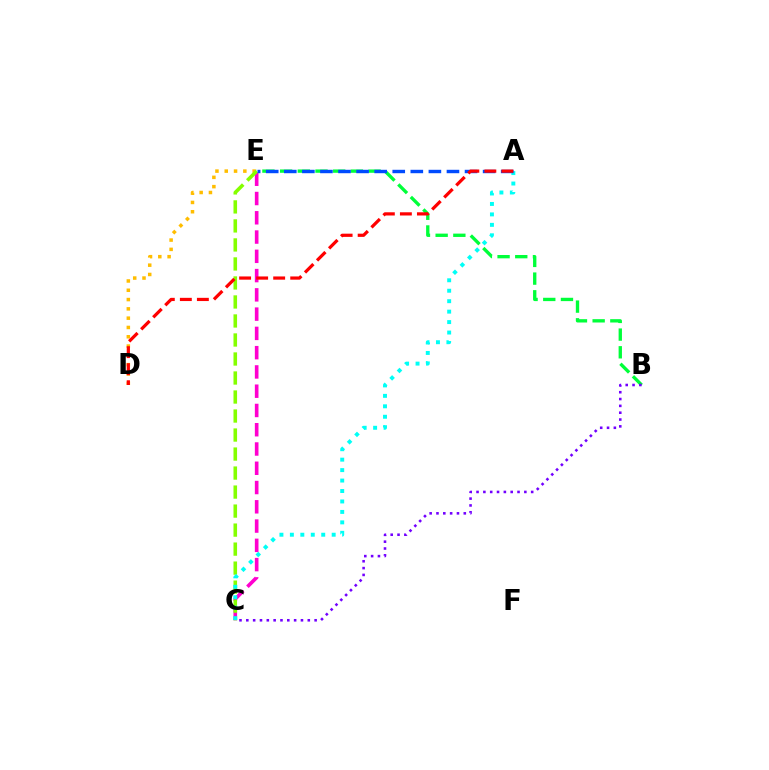{('B', 'E'): [{'color': '#00ff39', 'line_style': 'dashed', 'thickness': 2.4}], ('C', 'E'): [{'color': '#ff00cf', 'line_style': 'dashed', 'thickness': 2.62}, {'color': '#84ff00', 'line_style': 'dashed', 'thickness': 2.58}], ('D', 'E'): [{'color': '#ffbd00', 'line_style': 'dotted', 'thickness': 2.53}], ('A', 'C'): [{'color': '#00fff6', 'line_style': 'dotted', 'thickness': 2.84}], ('A', 'E'): [{'color': '#004bff', 'line_style': 'dashed', 'thickness': 2.46}], ('A', 'D'): [{'color': '#ff0000', 'line_style': 'dashed', 'thickness': 2.31}], ('B', 'C'): [{'color': '#7200ff', 'line_style': 'dotted', 'thickness': 1.86}]}